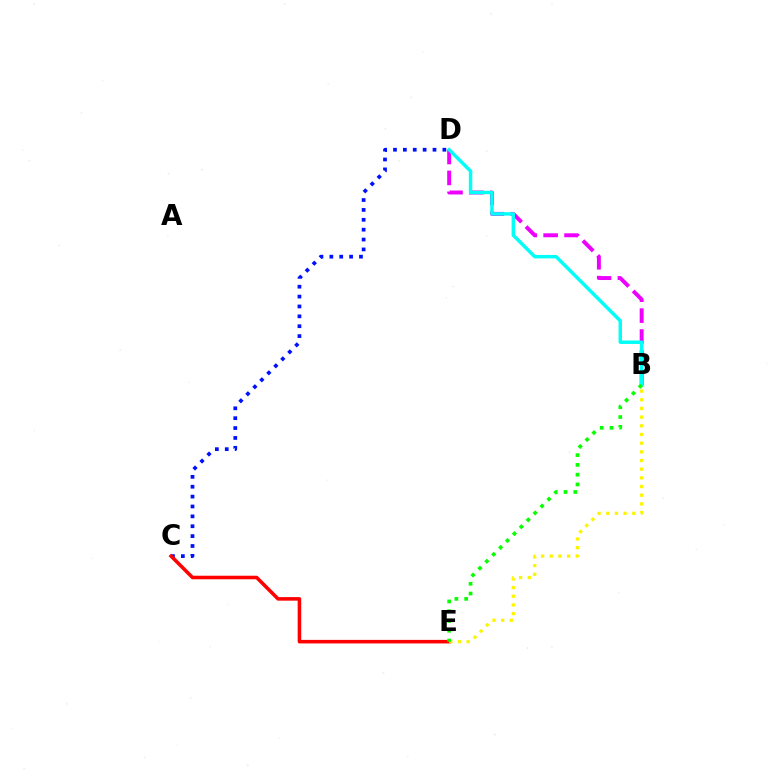{('C', 'D'): [{'color': '#0010ff', 'line_style': 'dotted', 'thickness': 2.68}], ('C', 'E'): [{'color': '#ff0000', 'line_style': 'solid', 'thickness': 2.56}], ('B', 'D'): [{'color': '#ee00ff', 'line_style': 'dashed', 'thickness': 2.84}, {'color': '#00fff6', 'line_style': 'solid', 'thickness': 2.49}], ('B', 'E'): [{'color': '#fcf500', 'line_style': 'dotted', 'thickness': 2.36}, {'color': '#08ff00', 'line_style': 'dotted', 'thickness': 2.65}]}